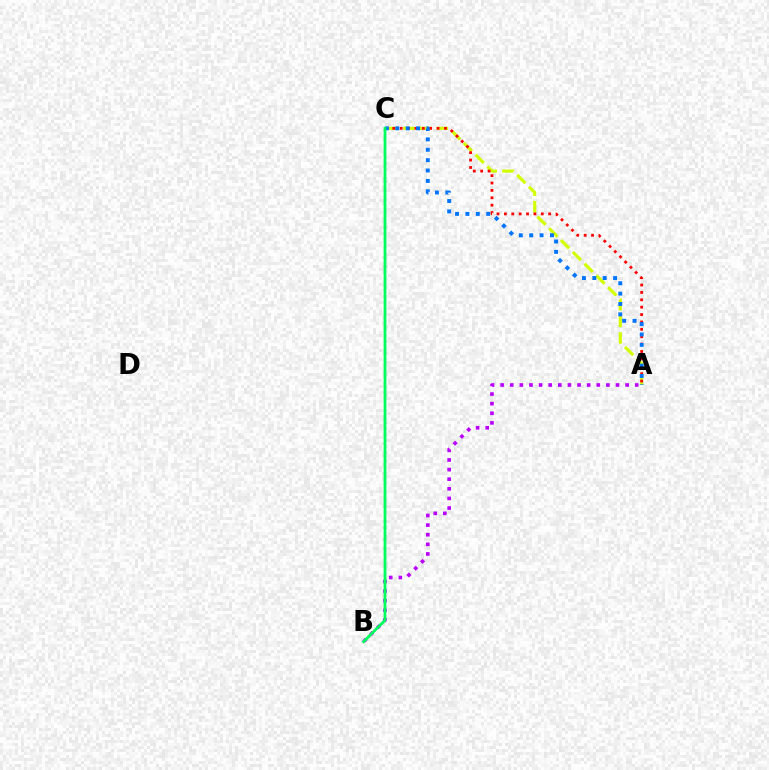{('A', 'C'): [{'color': '#d1ff00', 'line_style': 'dashed', 'thickness': 2.26}, {'color': '#ff0000', 'line_style': 'dotted', 'thickness': 2.01}, {'color': '#0074ff', 'line_style': 'dotted', 'thickness': 2.82}], ('A', 'B'): [{'color': '#b900ff', 'line_style': 'dotted', 'thickness': 2.61}], ('B', 'C'): [{'color': '#00ff5c', 'line_style': 'solid', 'thickness': 2.03}]}